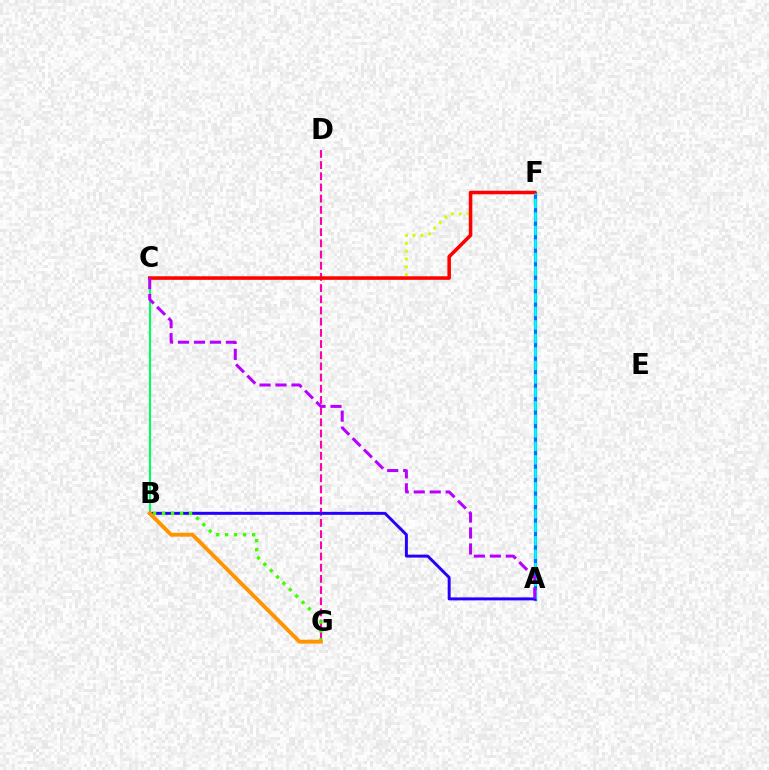{('C', 'F'): [{'color': '#d1ff00', 'line_style': 'dotted', 'thickness': 2.14}, {'color': '#ff0000', 'line_style': 'solid', 'thickness': 2.55}], ('A', 'F'): [{'color': '#0074ff', 'line_style': 'solid', 'thickness': 2.3}, {'color': '#00fff6', 'line_style': 'dashed', 'thickness': 1.83}], ('D', 'G'): [{'color': '#ff00ac', 'line_style': 'dashed', 'thickness': 1.52}], ('B', 'C'): [{'color': '#00ff5c', 'line_style': 'solid', 'thickness': 1.51}], ('A', 'B'): [{'color': '#2500ff', 'line_style': 'solid', 'thickness': 2.13}], ('B', 'G'): [{'color': '#3dff00', 'line_style': 'dotted', 'thickness': 2.44}, {'color': '#ff9400', 'line_style': 'solid', 'thickness': 2.81}], ('A', 'C'): [{'color': '#b900ff', 'line_style': 'dashed', 'thickness': 2.17}]}